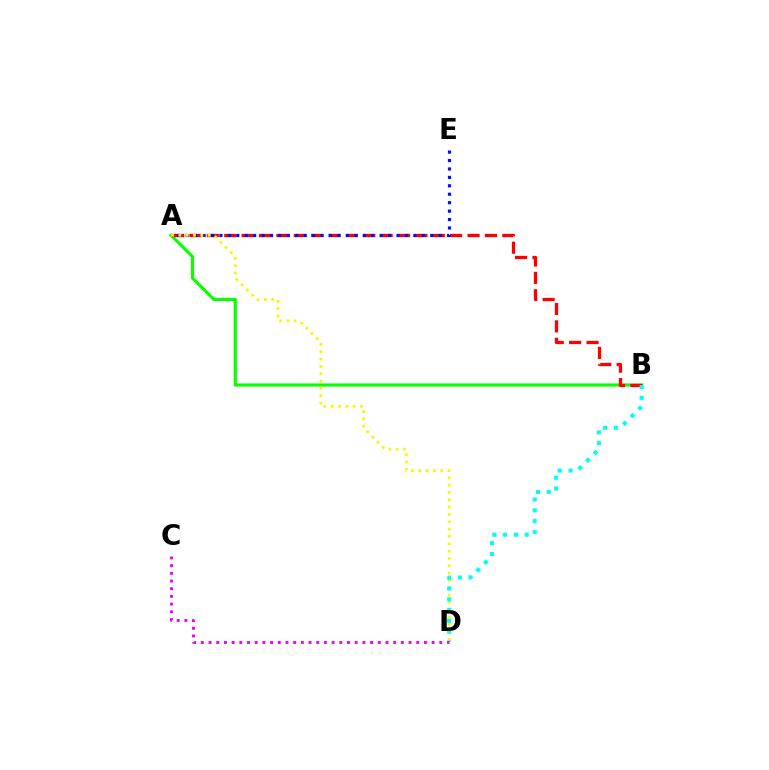{('A', 'B'): [{'color': '#08ff00', 'line_style': 'solid', 'thickness': 2.25}, {'color': '#ff0000', 'line_style': 'dashed', 'thickness': 2.36}], ('A', 'E'): [{'color': '#0010ff', 'line_style': 'dotted', 'thickness': 2.29}], ('A', 'D'): [{'color': '#fcf500', 'line_style': 'dotted', 'thickness': 1.99}], ('B', 'D'): [{'color': '#00fff6', 'line_style': 'dotted', 'thickness': 2.93}], ('C', 'D'): [{'color': '#ee00ff', 'line_style': 'dotted', 'thickness': 2.09}]}